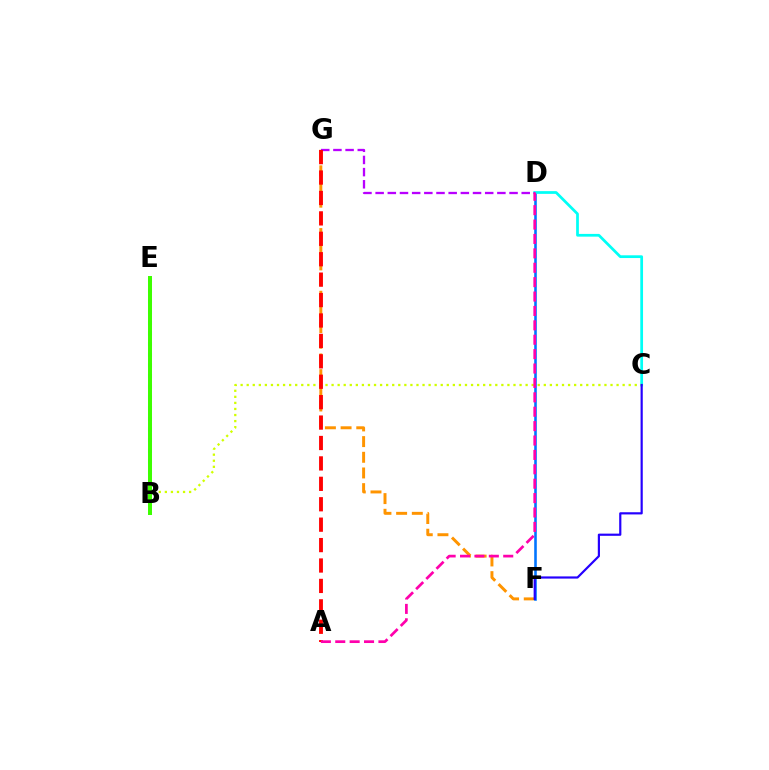{('F', 'G'): [{'color': '#ff9400', 'line_style': 'dashed', 'thickness': 2.13}], ('D', 'F'): [{'color': '#0074ff', 'line_style': 'solid', 'thickness': 1.86}], ('C', 'D'): [{'color': '#00fff6', 'line_style': 'solid', 'thickness': 1.97}], ('B', 'C'): [{'color': '#d1ff00', 'line_style': 'dotted', 'thickness': 1.65}], ('D', 'G'): [{'color': '#b900ff', 'line_style': 'dashed', 'thickness': 1.65}], ('A', 'G'): [{'color': '#ff0000', 'line_style': 'dashed', 'thickness': 2.77}], ('B', 'E'): [{'color': '#00ff5c', 'line_style': 'dotted', 'thickness': 2.9}, {'color': '#3dff00', 'line_style': 'solid', 'thickness': 2.86}], ('C', 'F'): [{'color': '#2500ff', 'line_style': 'solid', 'thickness': 1.58}], ('A', 'D'): [{'color': '#ff00ac', 'line_style': 'dashed', 'thickness': 1.96}]}